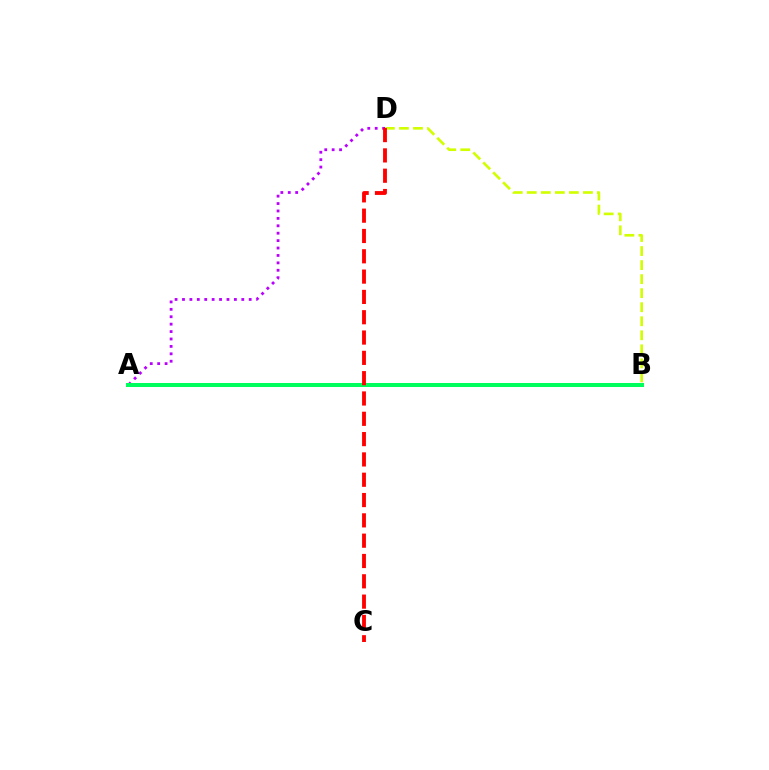{('B', 'D'): [{'color': '#d1ff00', 'line_style': 'dashed', 'thickness': 1.91}], ('A', 'B'): [{'color': '#0074ff', 'line_style': 'solid', 'thickness': 2.67}, {'color': '#00ff5c', 'line_style': 'solid', 'thickness': 2.88}], ('A', 'D'): [{'color': '#b900ff', 'line_style': 'dotted', 'thickness': 2.01}], ('C', 'D'): [{'color': '#ff0000', 'line_style': 'dashed', 'thickness': 2.76}]}